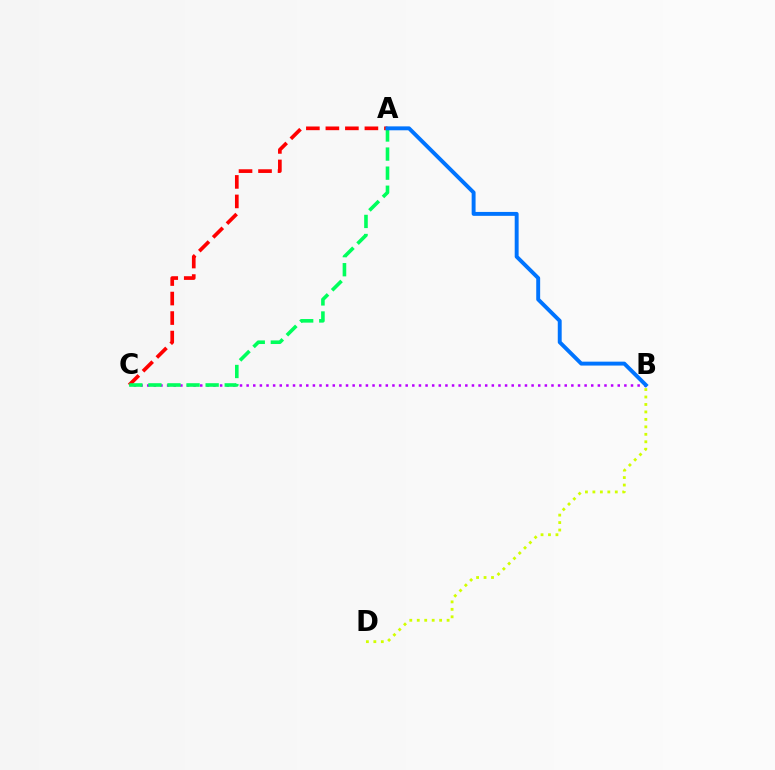{('B', 'C'): [{'color': '#b900ff', 'line_style': 'dotted', 'thickness': 1.8}], ('A', 'C'): [{'color': '#ff0000', 'line_style': 'dashed', 'thickness': 2.65}, {'color': '#00ff5c', 'line_style': 'dashed', 'thickness': 2.59}], ('A', 'B'): [{'color': '#0074ff', 'line_style': 'solid', 'thickness': 2.82}], ('B', 'D'): [{'color': '#d1ff00', 'line_style': 'dotted', 'thickness': 2.03}]}